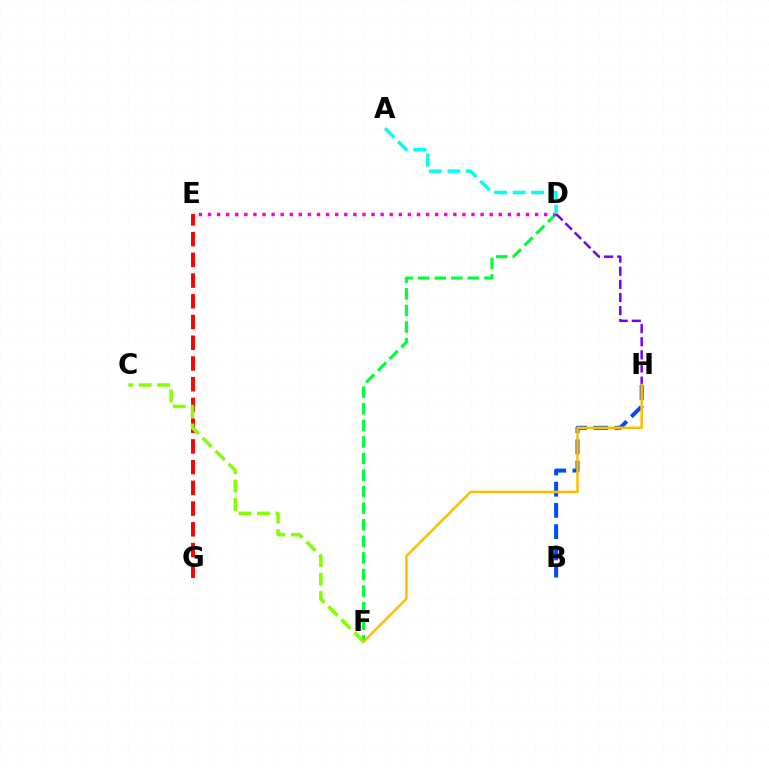{('D', 'F'): [{'color': '#00ff39', 'line_style': 'dashed', 'thickness': 2.25}], ('E', 'G'): [{'color': '#ff0000', 'line_style': 'dashed', 'thickness': 2.82}], ('B', 'H'): [{'color': '#004bff', 'line_style': 'dashed', 'thickness': 2.88}], ('D', 'E'): [{'color': '#ff00cf', 'line_style': 'dotted', 'thickness': 2.47}], ('D', 'H'): [{'color': '#7200ff', 'line_style': 'dashed', 'thickness': 1.78}], ('A', 'D'): [{'color': '#00fff6', 'line_style': 'dashed', 'thickness': 2.52}], ('F', 'H'): [{'color': '#ffbd00', 'line_style': 'solid', 'thickness': 1.8}], ('C', 'F'): [{'color': '#84ff00', 'line_style': 'dashed', 'thickness': 2.51}]}